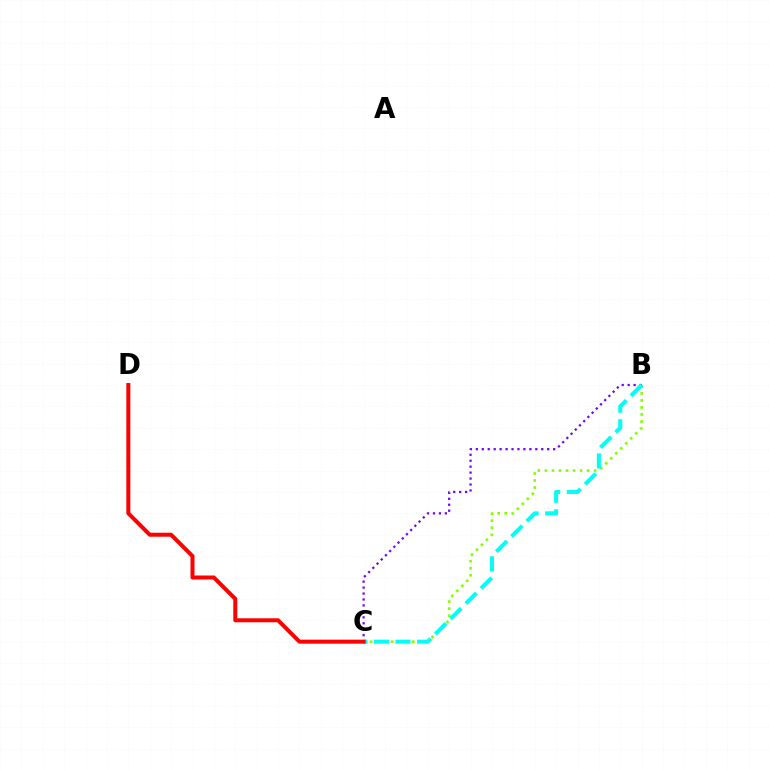{('B', 'C'): [{'color': '#84ff00', 'line_style': 'dotted', 'thickness': 1.91}, {'color': '#7200ff', 'line_style': 'dotted', 'thickness': 1.62}, {'color': '#00fff6', 'line_style': 'dashed', 'thickness': 2.93}], ('C', 'D'): [{'color': '#ff0000', 'line_style': 'solid', 'thickness': 2.88}]}